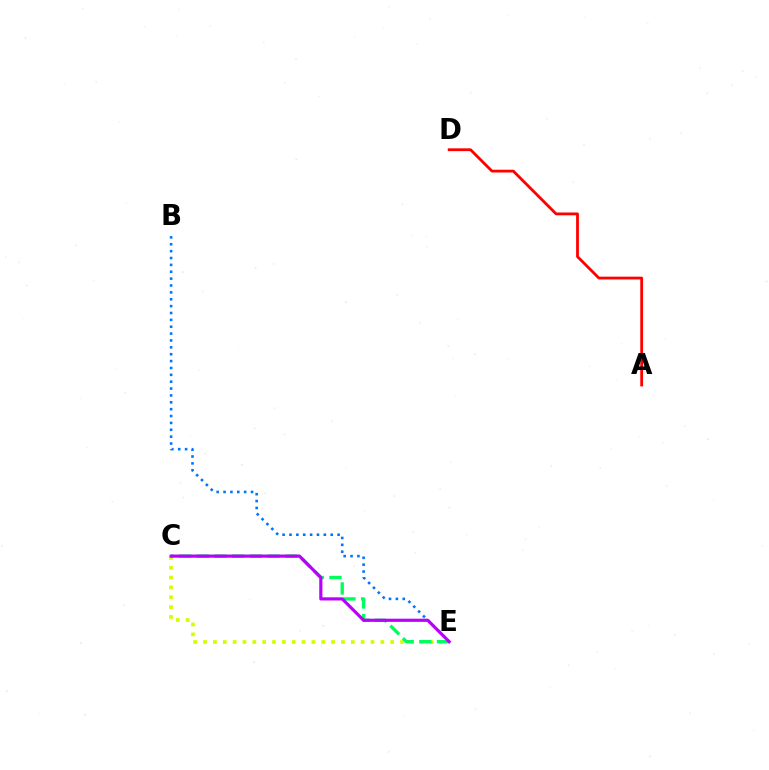{('C', 'E'): [{'color': '#d1ff00', 'line_style': 'dotted', 'thickness': 2.68}, {'color': '#00ff5c', 'line_style': 'dashed', 'thickness': 2.4}, {'color': '#b900ff', 'line_style': 'solid', 'thickness': 2.28}], ('B', 'E'): [{'color': '#0074ff', 'line_style': 'dotted', 'thickness': 1.87}], ('A', 'D'): [{'color': '#ff0000', 'line_style': 'solid', 'thickness': 2.01}]}